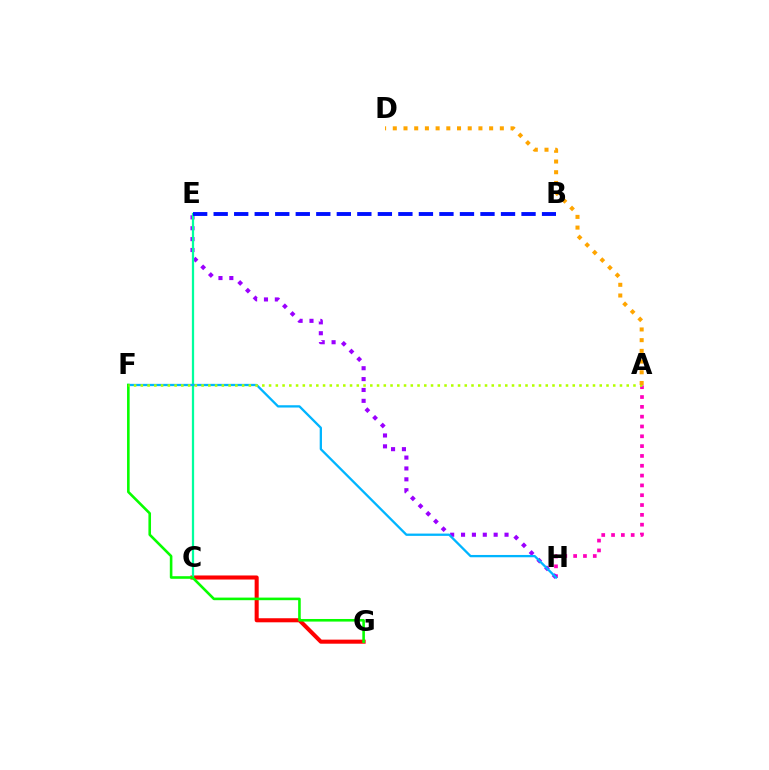{('A', 'H'): [{'color': '#ff00bd', 'line_style': 'dotted', 'thickness': 2.67}], ('E', 'H'): [{'color': '#9b00ff', 'line_style': 'dotted', 'thickness': 2.95}], ('C', 'G'): [{'color': '#ff0000', 'line_style': 'solid', 'thickness': 2.93}], ('C', 'E'): [{'color': '#00ff9d', 'line_style': 'solid', 'thickness': 1.62}], ('B', 'E'): [{'color': '#0010ff', 'line_style': 'dashed', 'thickness': 2.79}], ('F', 'H'): [{'color': '#00b5ff', 'line_style': 'solid', 'thickness': 1.65}], ('F', 'G'): [{'color': '#08ff00', 'line_style': 'solid', 'thickness': 1.87}], ('A', 'F'): [{'color': '#b3ff00', 'line_style': 'dotted', 'thickness': 1.83}], ('A', 'D'): [{'color': '#ffa500', 'line_style': 'dotted', 'thickness': 2.91}]}